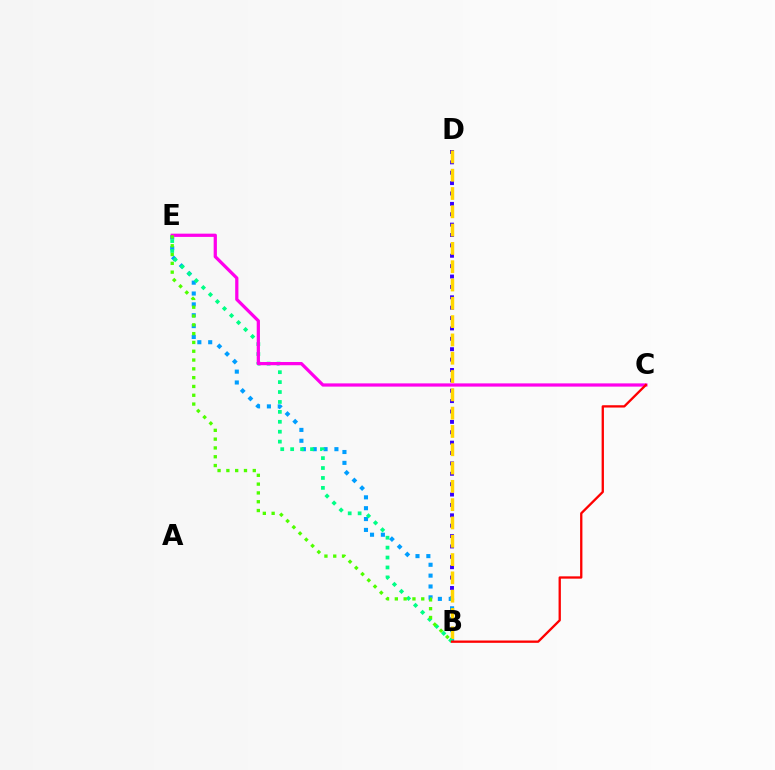{('B', 'D'): [{'color': '#3700ff', 'line_style': 'dotted', 'thickness': 2.82}, {'color': '#ffd500', 'line_style': 'dashed', 'thickness': 2.49}], ('B', 'E'): [{'color': '#009eff', 'line_style': 'dotted', 'thickness': 2.95}, {'color': '#00ff86', 'line_style': 'dotted', 'thickness': 2.7}, {'color': '#4fff00', 'line_style': 'dotted', 'thickness': 2.39}], ('C', 'E'): [{'color': '#ff00ed', 'line_style': 'solid', 'thickness': 2.33}], ('B', 'C'): [{'color': '#ff0000', 'line_style': 'solid', 'thickness': 1.67}]}